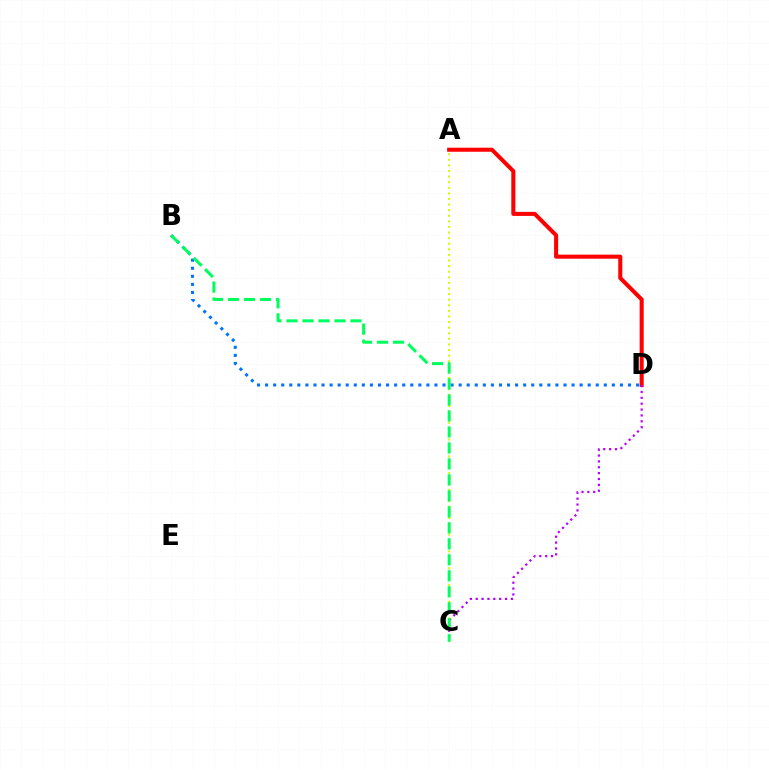{('A', 'D'): [{'color': '#ff0000', 'line_style': 'solid', 'thickness': 2.91}], ('B', 'D'): [{'color': '#0074ff', 'line_style': 'dotted', 'thickness': 2.19}], ('C', 'D'): [{'color': '#b900ff', 'line_style': 'dotted', 'thickness': 1.59}], ('A', 'C'): [{'color': '#d1ff00', 'line_style': 'dotted', 'thickness': 1.52}], ('B', 'C'): [{'color': '#00ff5c', 'line_style': 'dashed', 'thickness': 2.17}]}